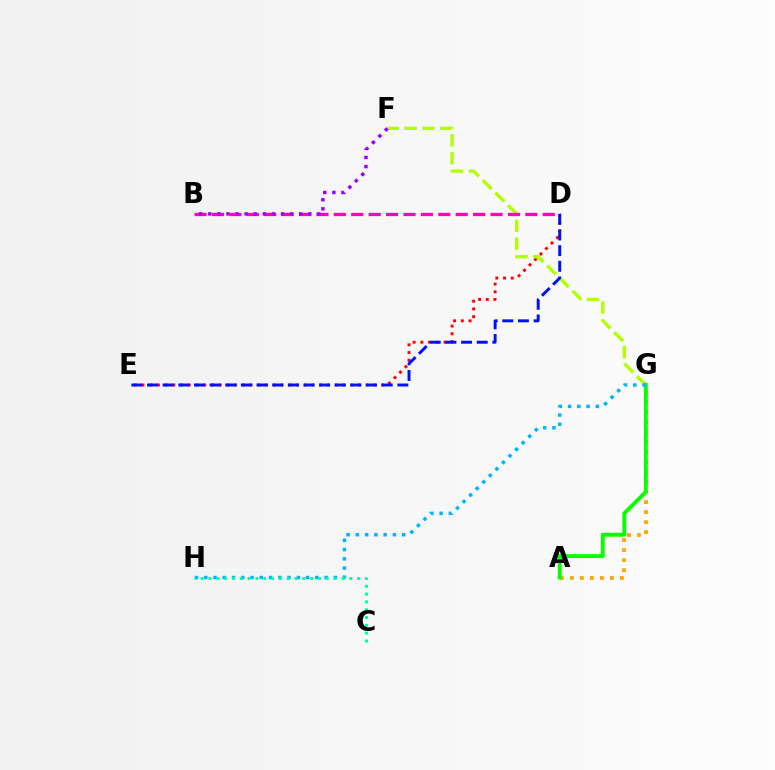{('D', 'E'): [{'color': '#ff0000', 'line_style': 'dotted', 'thickness': 2.1}, {'color': '#0010ff', 'line_style': 'dashed', 'thickness': 2.13}], ('F', 'G'): [{'color': '#b3ff00', 'line_style': 'dashed', 'thickness': 2.42}], ('A', 'G'): [{'color': '#ffa500', 'line_style': 'dotted', 'thickness': 2.72}, {'color': '#08ff00', 'line_style': 'solid', 'thickness': 2.81}], ('B', 'D'): [{'color': '#ff00bd', 'line_style': 'dashed', 'thickness': 2.37}], ('G', 'H'): [{'color': '#00b5ff', 'line_style': 'dotted', 'thickness': 2.52}], ('C', 'H'): [{'color': '#00ff9d', 'line_style': 'dotted', 'thickness': 2.13}], ('B', 'F'): [{'color': '#9b00ff', 'line_style': 'dotted', 'thickness': 2.47}]}